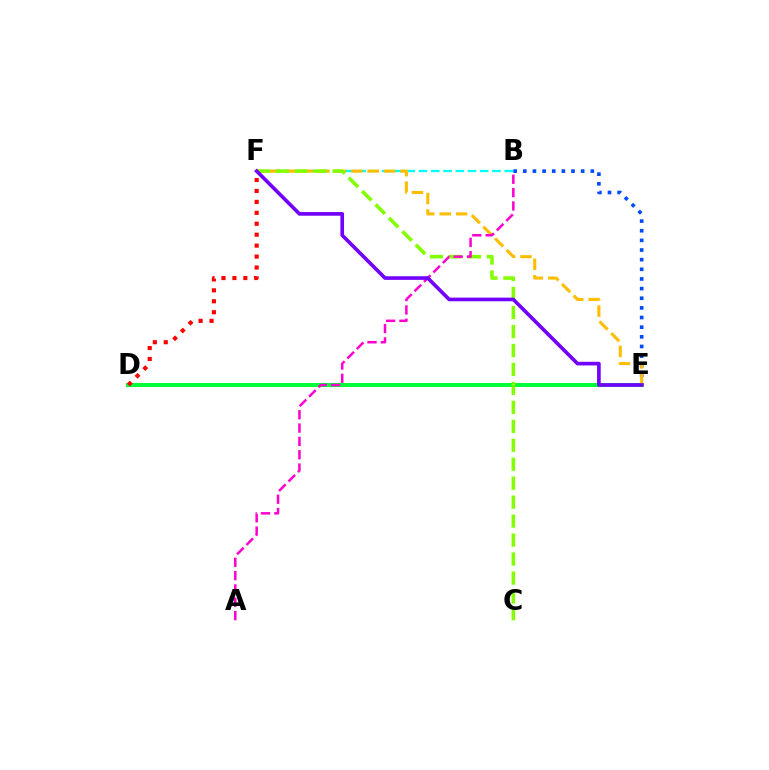{('B', 'F'): [{'color': '#00fff6', 'line_style': 'dashed', 'thickness': 1.66}], ('D', 'E'): [{'color': '#00ff39', 'line_style': 'solid', 'thickness': 2.87}], ('B', 'E'): [{'color': '#004bff', 'line_style': 'dotted', 'thickness': 2.62}], ('E', 'F'): [{'color': '#ffbd00', 'line_style': 'dashed', 'thickness': 2.23}, {'color': '#7200ff', 'line_style': 'solid', 'thickness': 2.63}], ('C', 'F'): [{'color': '#84ff00', 'line_style': 'dashed', 'thickness': 2.58}], ('D', 'F'): [{'color': '#ff0000', 'line_style': 'dotted', 'thickness': 2.97}], ('A', 'B'): [{'color': '#ff00cf', 'line_style': 'dashed', 'thickness': 1.81}]}